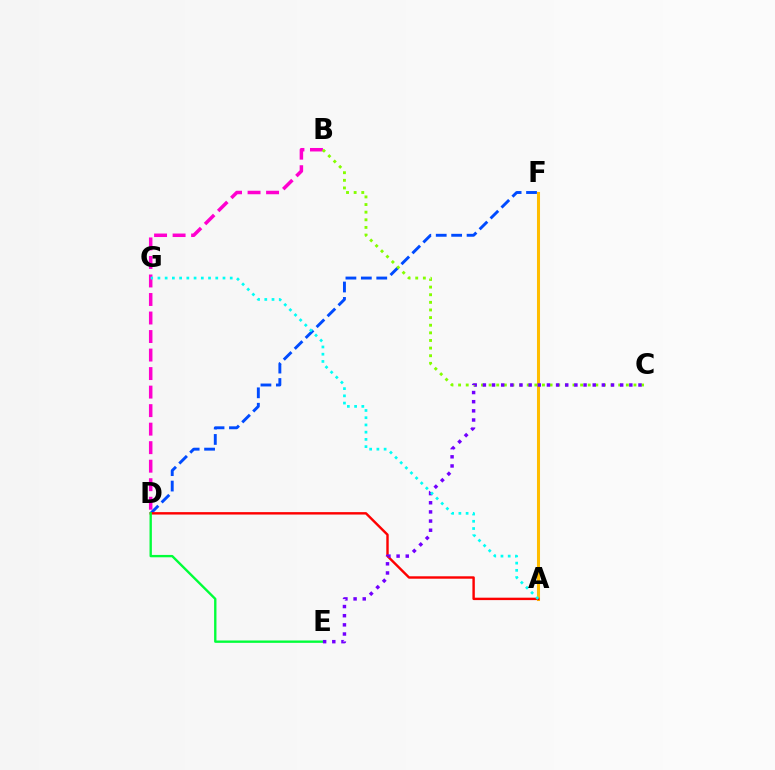{('B', 'D'): [{'color': '#ff00cf', 'line_style': 'dashed', 'thickness': 2.52}], ('A', 'F'): [{'color': '#ffbd00', 'line_style': 'solid', 'thickness': 2.21}], ('D', 'F'): [{'color': '#004bff', 'line_style': 'dashed', 'thickness': 2.09}], ('A', 'D'): [{'color': '#ff0000', 'line_style': 'solid', 'thickness': 1.74}], ('B', 'C'): [{'color': '#84ff00', 'line_style': 'dotted', 'thickness': 2.07}], ('D', 'E'): [{'color': '#00ff39', 'line_style': 'solid', 'thickness': 1.7}], ('C', 'E'): [{'color': '#7200ff', 'line_style': 'dotted', 'thickness': 2.49}], ('A', 'G'): [{'color': '#00fff6', 'line_style': 'dotted', 'thickness': 1.96}]}